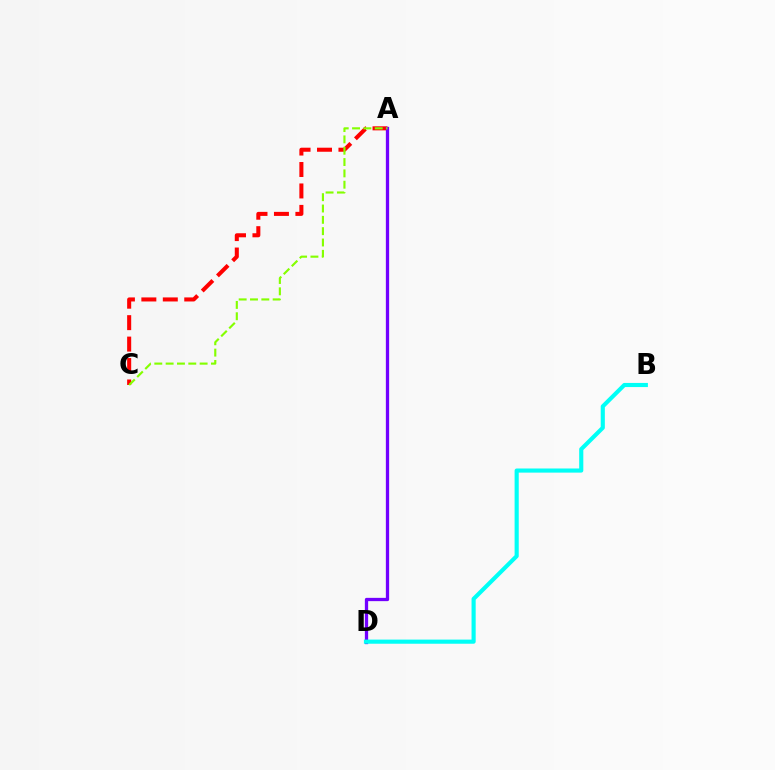{('A', 'C'): [{'color': '#ff0000', 'line_style': 'dashed', 'thickness': 2.91}, {'color': '#84ff00', 'line_style': 'dashed', 'thickness': 1.54}], ('A', 'D'): [{'color': '#7200ff', 'line_style': 'solid', 'thickness': 2.37}], ('B', 'D'): [{'color': '#00fff6', 'line_style': 'solid', 'thickness': 2.97}]}